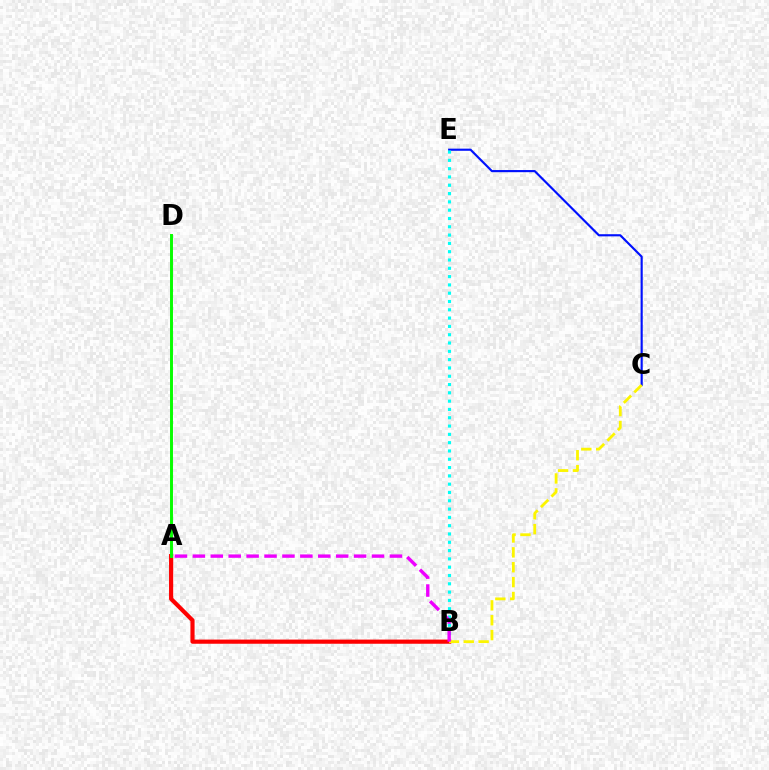{('C', 'E'): [{'color': '#0010ff', 'line_style': 'solid', 'thickness': 1.55}], ('B', 'E'): [{'color': '#00fff6', 'line_style': 'dotted', 'thickness': 2.26}], ('A', 'B'): [{'color': '#ff0000', 'line_style': 'solid', 'thickness': 2.99}, {'color': '#ee00ff', 'line_style': 'dashed', 'thickness': 2.43}], ('A', 'D'): [{'color': '#08ff00', 'line_style': 'solid', 'thickness': 2.12}], ('B', 'C'): [{'color': '#fcf500', 'line_style': 'dashed', 'thickness': 2.02}]}